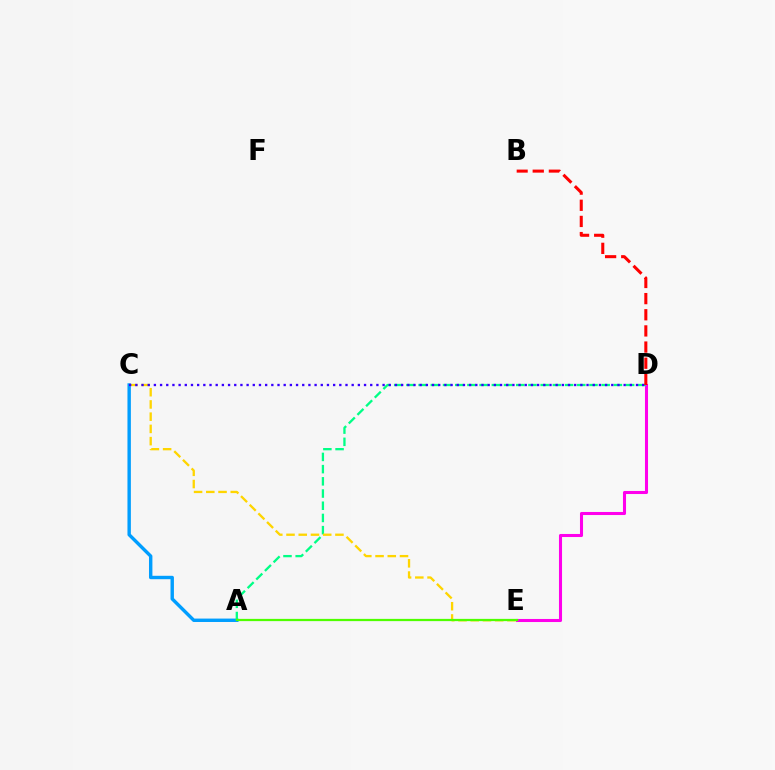{('A', 'C'): [{'color': '#009eff', 'line_style': 'solid', 'thickness': 2.45}], ('D', 'E'): [{'color': '#ff00ed', 'line_style': 'solid', 'thickness': 2.2}], ('A', 'D'): [{'color': '#00ff86', 'line_style': 'dashed', 'thickness': 1.66}], ('C', 'E'): [{'color': '#ffd500', 'line_style': 'dashed', 'thickness': 1.66}], ('C', 'D'): [{'color': '#3700ff', 'line_style': 'dotted', 'thickness': 1.68}], ('B', 'D'): [{'color': '#ff0000', 'line_style': 'dashed', 'thickness': 2.19}], ('A', 'E'): [{'color': '#4fff00', 'line_style': 'solid', 'thickness': 1.62}]}